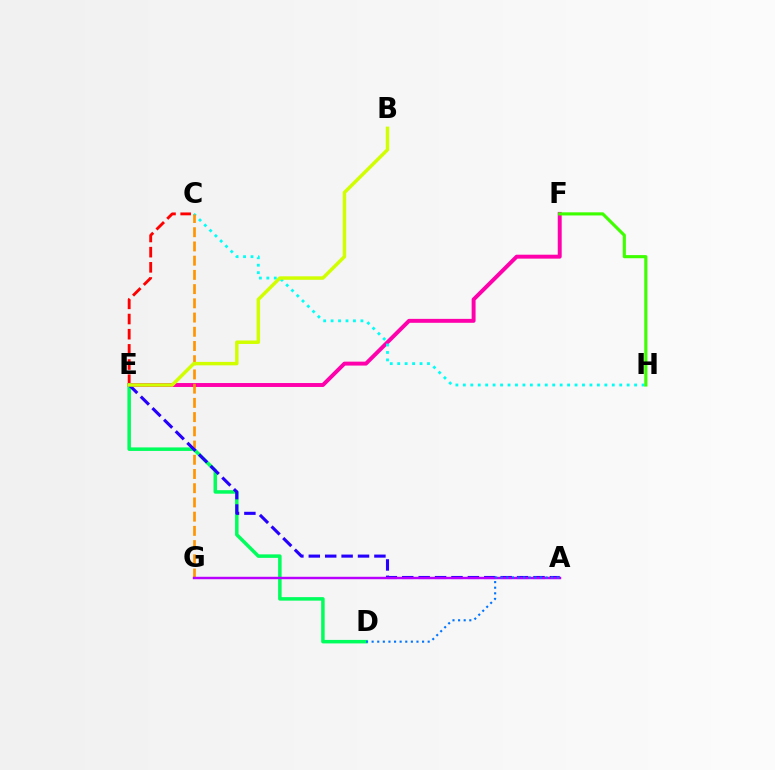{('C', 'E'): [{'color': '#ff0000', 'line_style': 'dashed', 'thickness': 2.06}], ('E', 'F'): [{'color': '#ff00ac', 'line_style': 'solid', 'thickness': 2.83}], ('C', 'H'): [{'color': '#00fff6', 'line_style': 'dotted', 'thickness': 2.02}], ('D', 'E'): [{'color': '#00ff5c', 'line_style': 'solid', 'thickness': 2.52}], ('C', 'G'): [{'color': '#ff9400', 'line_style': 'dashed', 'thickness': 1.93}], ('F', 'H'): [{'color': '#3dff00', 'line_style': 'solid', 'thickness': 2.25}], ('A', 'E'): [{'color': '#2500ff', 'line_style': 'dashed', 'thickness': 2.23}], ('A', 'G'): [{'color': '#b900ff', 'line_style': 'solid', 'thickness': 1.75}], ('A', 'D'): [{'color': '#0074ff', 'line_style': 'dotted', 'thickness': 1.52}], ('B', 'E'): [{'color': '#d1ff00', 'line_style': 'solid', 'thickness': 2.5}]}